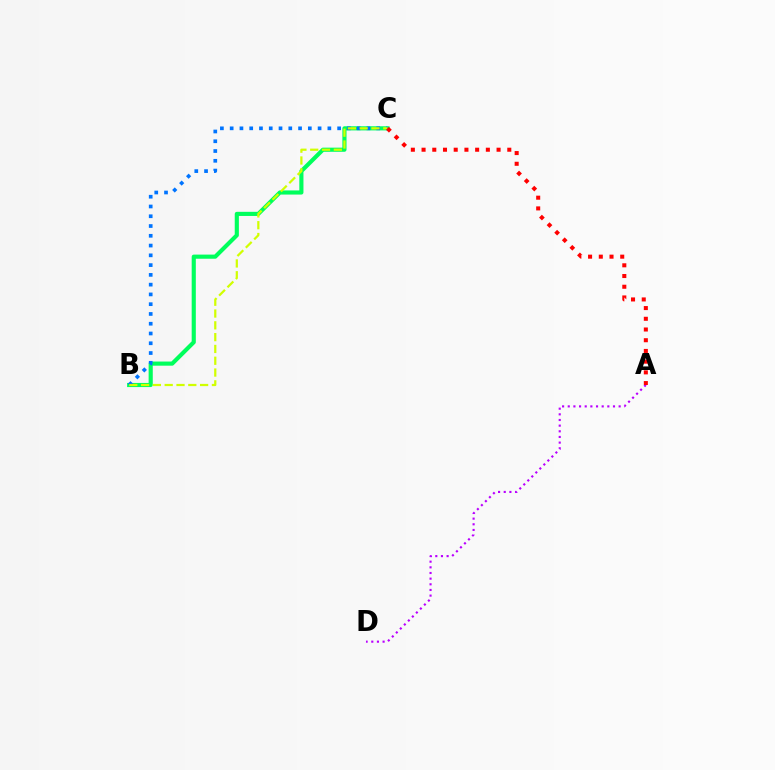{('A', 'D'): [{'color': '#b900ff', 'line_style': 'dotted', 'thickness': 1.54}], ('B', 'C'): [{'color': '#00ff5c', 'line_style': 'solid', 'thickness': 2.98}, {'color': '#0074ff', 'line_style': 'dotted', 'thickness': 2.65}, {'color': '#d1ff00', 'line_style': 'dashed', 'thickness': 1.6}], ('A', 'C'): [{'color': '#ff0000', 'line_style': 'dotted', 'thickness': 2.91}]}